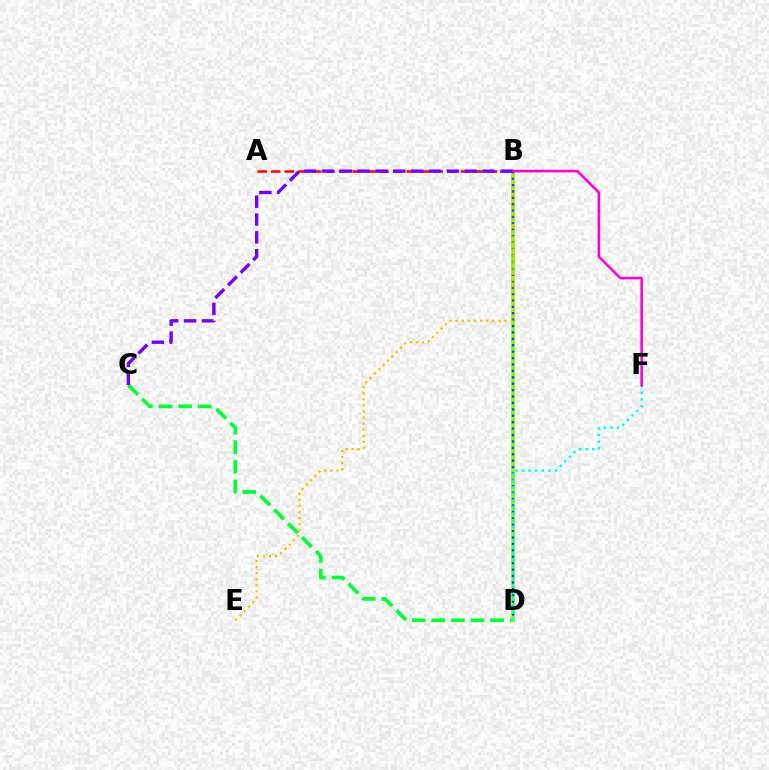{('C', 'D'): [{'color': '#00ff39', 'line_style': 'dashed', 'thickness': 2.66}], ('B', 'D'): [{'color': '#84ff00', 'line_style': 'solid', 'thickness': 2.62}, {'color': '#004bff', 'line_style': 'dotted', 'thickness': 1.74}], ('D', 'F'): [{'color': '#00fff6', 'line_style': 'dotted', 'thickness': 1.79}], ('A', 'B'): [{'color': '#ff0000', 'line_style': 'dashed', 'thickness': 1.84}], ('B', 'E'): [{'color': '#ffbd00', 'line_style': 'dotted', 'thickness': 1.65}], ('B', 'C'): [{'color': '#7200ff', 'line_style': 'dashed', 'thickness': 2.43}], ('B', 'F'): [{'color': '#ff00cf', 'line_style': 'solid', 'thickness': 1.85}]}